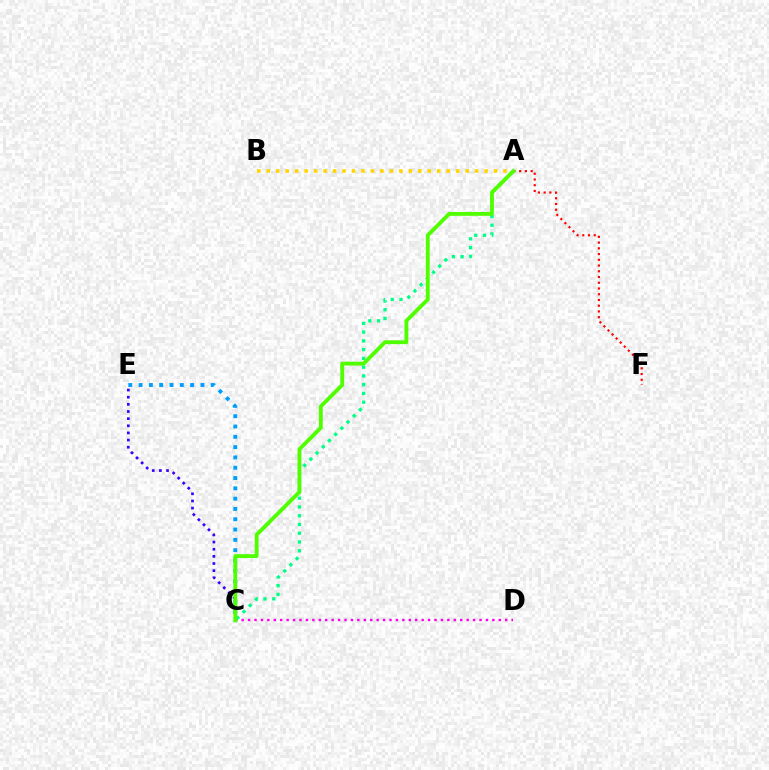{('A', 'B'): [{'color': '#ffd500', 'line_style': 'dotted', 'thickness': 2.57}], ('C', 'D'): [{'color': '#ff00ed', 'line_style': 'dotted', 'thickness': 1.75}], ('A', 'F'): [{'color': '#ff0000', 'line_style': 'dotted', 'thickness': 1.56}], ('A', 'C'): [{'color': '#00ff86', 'line_style': 'dotted', 'thickness': 2.38}, {'color': '#4fff00', 'line_style': 'solid', 'thickness': 2.76}], ('C', 'E'): [{'color': '#3700ff', 'line_style': 'dotted', 'thickness': 1.94}, {'color': '#009eff', 'line_style': 'dotted', 'thickness': 2.8}]}